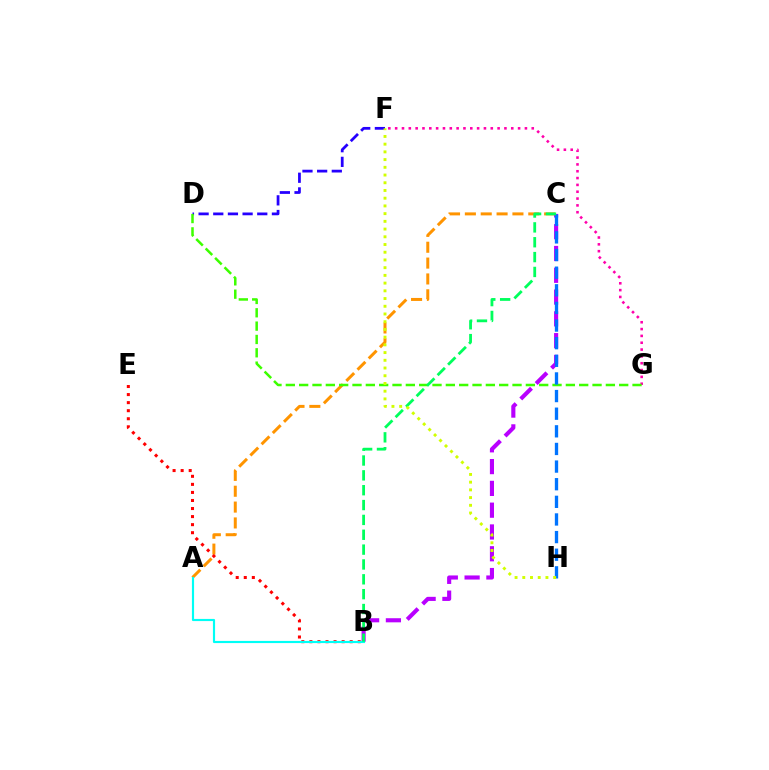{('A', 'C'): [{'color': '#ff9400', 'line_style': 'dashed', 'thickness': 2.15}], ('B', 'C'): [{'color': '#b900ff', 'line_style': 'dashed', 'thickness': 2.96}, {'color': '#00ff5c', 'line_style': 'dashed', 'thickness': 2.02}], ('F', 'G'): [{'color': '#ff00ac', 'line_style': 'dotted', 'thickness': 1.86}], ('D', 'F'): [{'color': '#2500ff', 'line_style': 'dashed', 'thickness': 1.99}], ('B', 'E'): [{'color': '#ff0000', 'line_style': 'dotted', 'thickness': 2.19}], ('D', 'G'): [{'color': '#3dff00', 'line_style': 'dashed', 'thickness': 1.81}], ('A', 'B'): [{'color': '#00fff6', 'line_style': 'solid', 'thickness': 1.55}], ('C', 'H'): [{'color': '#0074ff', 'line_style': 'dashed', 'thickness': 2.39}], ('F', 'H'): [{'color': '#d1ff00', 'line_style': 'dotted', 'thickness': 2.1}]}